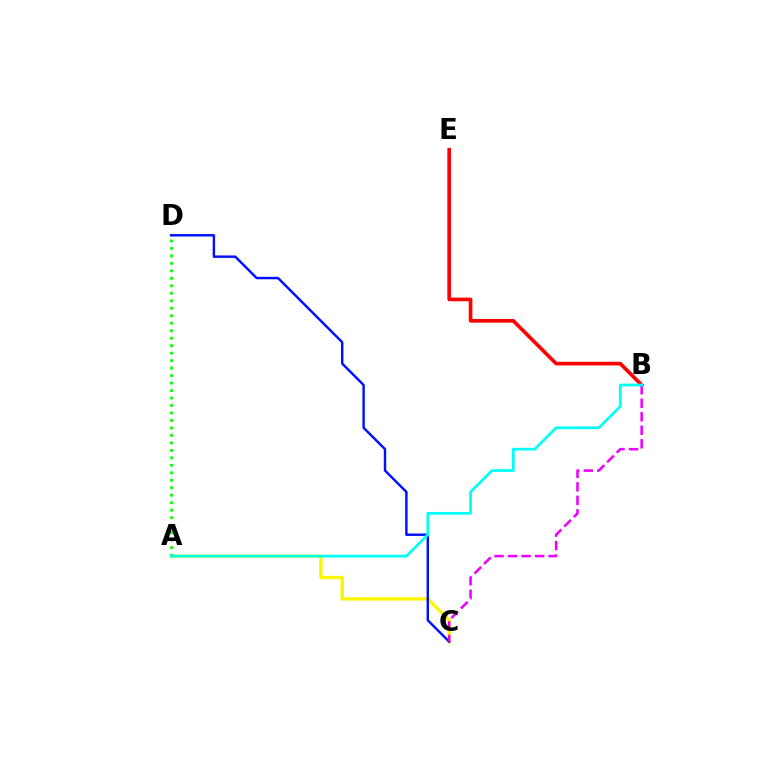{('A', 'C'): [{'color': '#fcf500', 'line_style': 'solid', 'thickness': 2.45}], ('C', 'D'): [{'color': '#0010ff', 'line_style': 'solid', 'thickness': 1.76}], ('B', 'E'): [{'color': '#ff0000', 'line_style': 'solid', 'thickness': 2.62}], ('B', 'C'): [{'color': '#ee00ff', 'line_style': 'dashed', 'thickness': 1.84}], ('A', 'D'): [{'color': '#08ff00', 'line_style': 'dotted', 'thickness': 2.03}], ('A', 'B'): [{'color': '#00fff6', 'line_style': 'solid', 'thickness': 1.96}]}